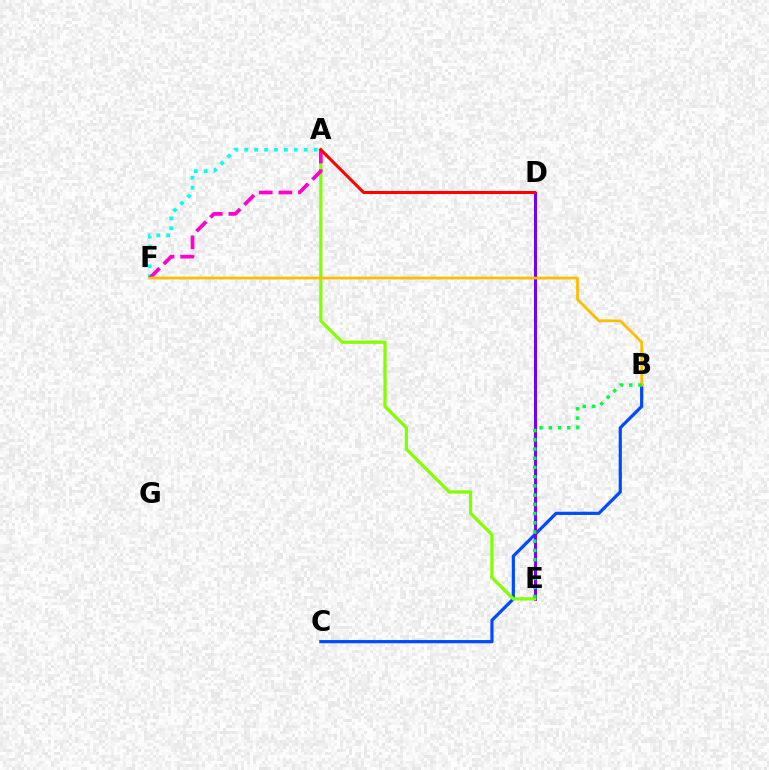{('B', 'C'): [{'color': '#004bff', 'line_style': 'solid', 'thickness': 2.31}], ('D', 'E'): [{'color': '#7200ff', 'line_style': 'solid', 'thickness': 2.16}], ('A', 'F'): [{'color': '#00fff6', 'line_style': 'dotted', 'thickness': 2.69}, {'color': '#ff00cf', 'line_style': 'dashed', 'thickness': 2.67}], ('A', 'E'): [{'color': '#84ff00', 'line_style': 'solid', 'thickness': 2.35}], ('B', 'F'): [{'color': '#ffbd00', 'line_style': 'solid', 'thickness': 1.99}], ('B', 'E'): [{'color': '#00ff39', 'line_style': 'dotted', 'thickness': 2.5}], ('A', 'D'): [{'color': '#ff0000', 'line_style': 'solid', 'thickness': 2.2}]}